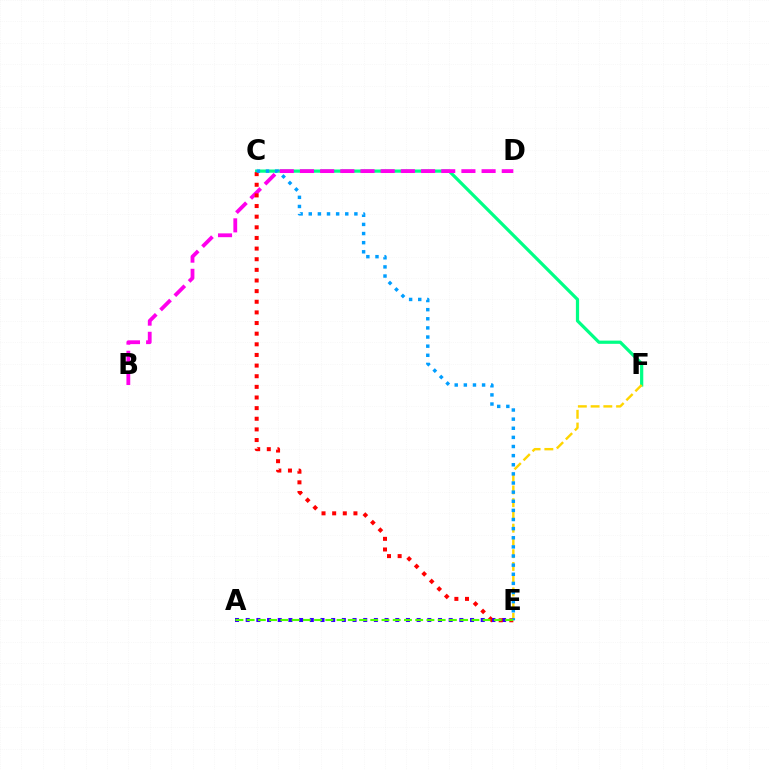{('C', 'F'): [{'color': '#00ff86', 'line_style': 'solid', 'thickness': 2.32}], ('B', 'D'): [{'color': '#ff00ed', 'line_style': 'dashed', 'thickness': 2.74}], ('A', 'E'): [{'color': '#3700ff', 'line_style': 'dotted', 'thickness': 2.9}, {'color': '#4fff00', 'line_style': 'dashed', 'thickness': 1.53}], ('E', 'F'): [{'color': '#ffd500', 'line_style': 'dashed', 'thickness': 1.73}], ('C', 'E'): [{'color': '#ff0000', 'line_style': 'dotted', 'thickness': 2.89}, {'color': '#009eff', 'line_style': 'dotted', 'thickness': 2.48}]}